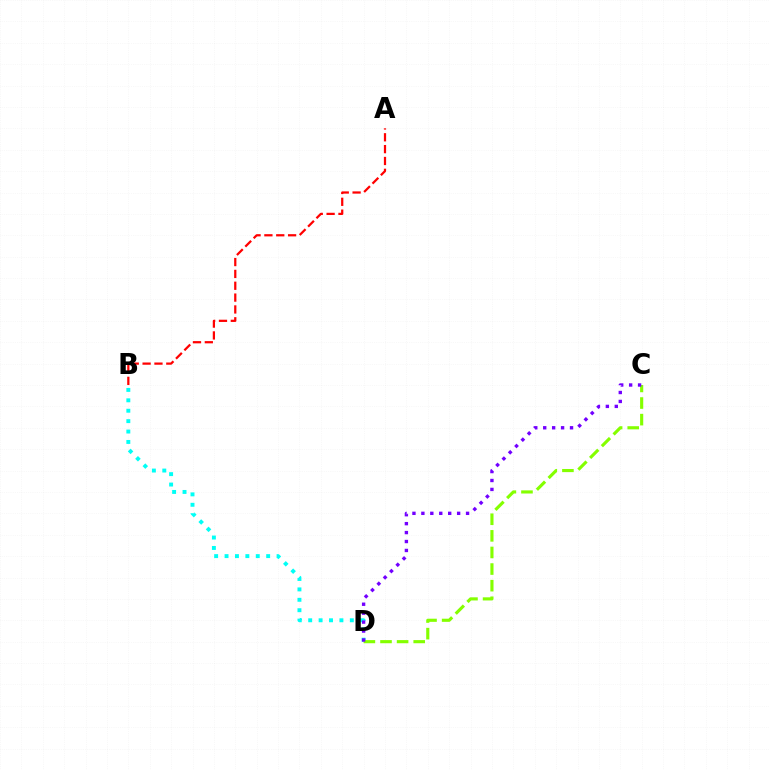{('B', 'D'): [{'color': '#00fff6', 'line_style': 'dotted', 'thickness': 2.83}], ('C', 'D'): [{'color': '#84ff00', 'line_style': 'dashed', 'thickness': 2.26}, {'color': '#7200ff', 'line_style': 'dotted', 'thickness': 2.43}], ('A', 'B'): [{'color': '#ff0000', 'line_style': 'dashed', 'thickness': 1.61}]}